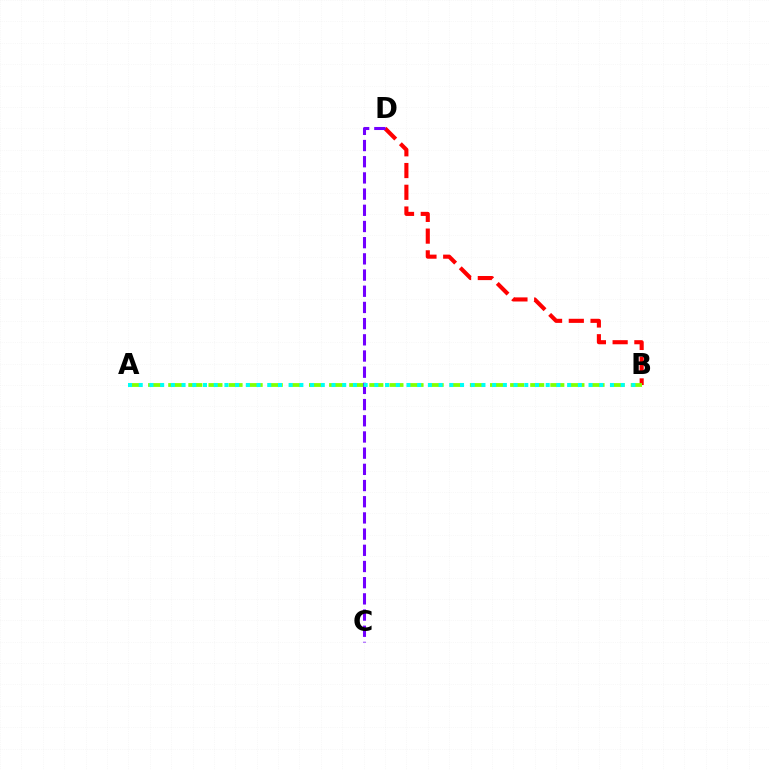{('B', 'D'): [{'color': '#ff0000', 'line_style': 'dashed', 'thickness': 2.95}], ('A', 'B'): [{'color': '#84ff00', 'line_style': 'dashed', 'thickness': 2.73}, {'color': '#00fff6', 'line_style': 'dotted', 'thickness': 2.91}], ('C', 'D'): [{'color': '#7200ff', 'line_style': 'dashed', 'thickness': 2.2}]}